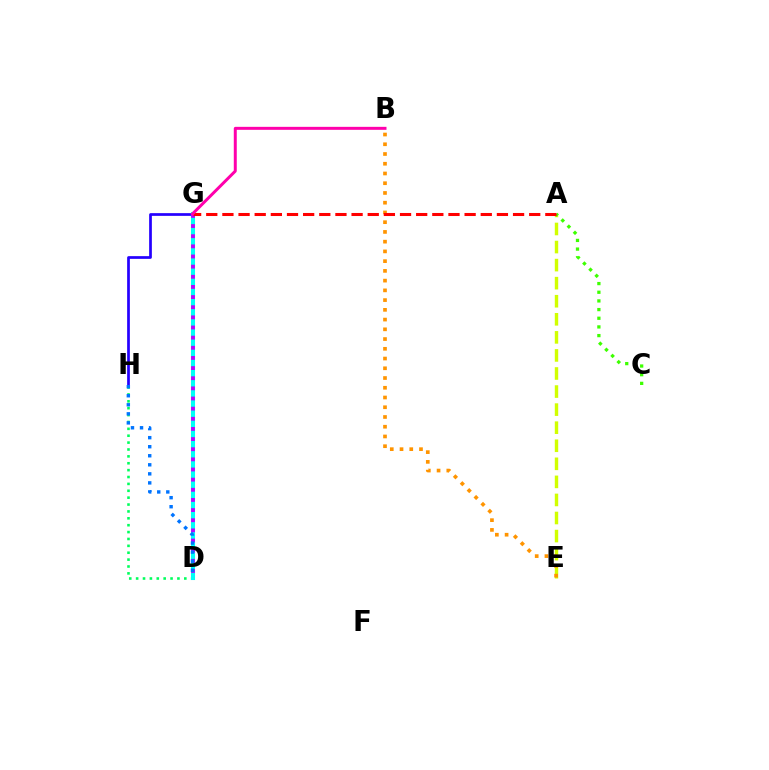{('A', 'E'): [{'color': '#d1ff00', 'line_style': 'dashed', 'thickness': 2.45}], ('D', 'H'): [{'color': '#00ff5c', 'line_style': 'dotted', 'thickness': 1.87}, {'color': '#0074ff', 'line_style': 'dotted', 'thickness': 2.46}], ('A', 'C'): [{'color': '#3dff00', 'line_style': 'dotted', 'thickness': 2.36}], ('G', 'H'): [{'color': '#2500ff', 'line_style': 'solid', 'thickness': 1.96}], ('B', 'E'): [{'color': '#ff9400', 'line_style': 'dotted', 'thickness': 2.65}], ('D', 'G'): [{'color': '#00fff6', 'line_style': 'solid', 'thickness': 2.94}, {'color': '#b900ff', 'line_style': 'dotted', 'thickness': 2.76}], ('A', 'G'): [{'color': '#ff0000', 'line_style': 'dashed', 'thickness': 2.19}], ('B', 'G'): [{'color': '#ff00ac', 'line_style': 'solid', 'thickness': 2.14}]}